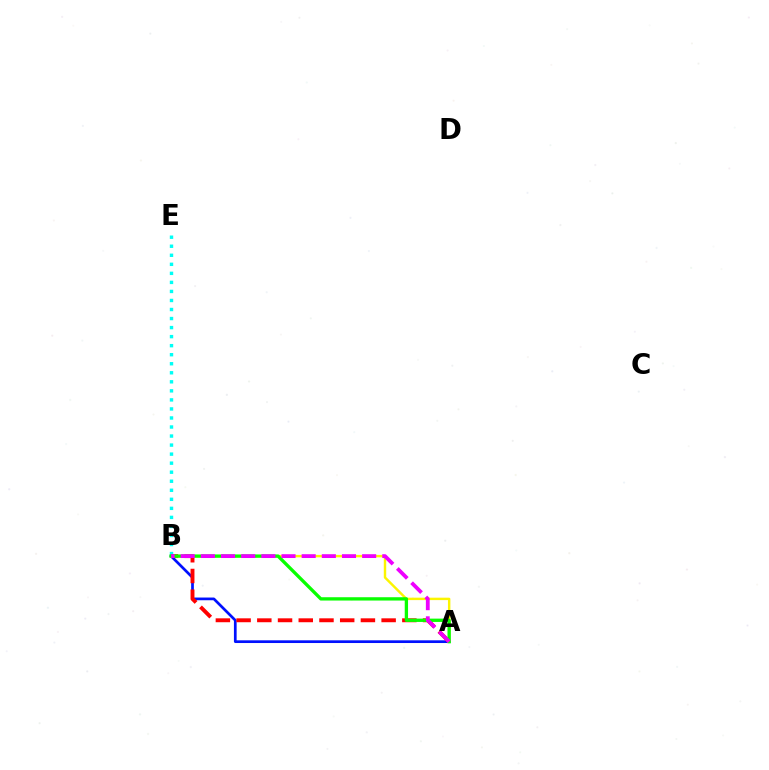{('B', 'E'): [{'color': '#00fff6', 'line_style': 'dotted', 'thickness': 2.46}], ('A', 'B'): [{'color': '#0010ff', 'line_style': 'solid', 'thickness': 1.95}, {'color': '#ff0000', 'line_style': 'dashed', 'thickness': 2.81}, {'color': '#fcf500', 'line_style': 'solid', 'thickness': 1.75}, {'color': '#08ff00', 'line_style': 'solid', 'thickness': 2.39}, {'color': '#ee00ff', 'line_style': 'dashed', 'thickness': 2.74}]}